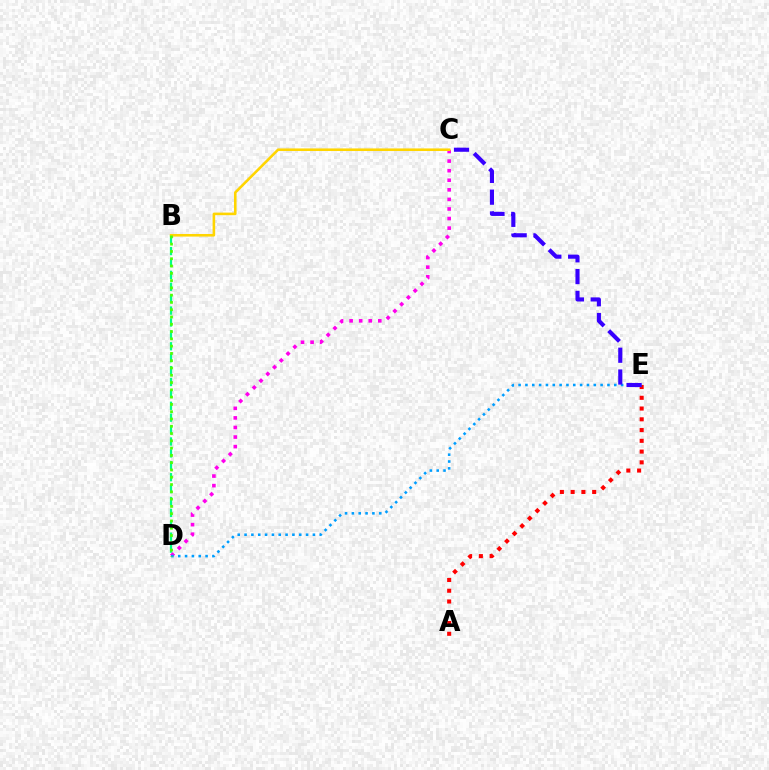{('B', 'D'): [{'color': '#00ff86', 'line_style': 'dashed', 'thickness': 1.62}, {'color': '#4fff00', 'line_style': 'dotted', 'thickness': 1.98}], ('A', 'E'): [{'color': '#ff0000', 'line_style': 'dotted', 'thickness': 2.92}], ('C', 'D'): [{'color': '#ff00ed', 'line_style': 'dotted', 'thickness': 2.6}], ('D', 'E'): [{'color': '#009eff', 'line_style': 'dotted', 'thickness': 1.86}], ('C', 'E'): [{'color': '#3700ff', 'line_style': 'dashed', 'thickness': 2.96}], ('B', 'C'): [{'color': '#ffd500', 'line_style': 'solid', 'thickness': 1.86}]}